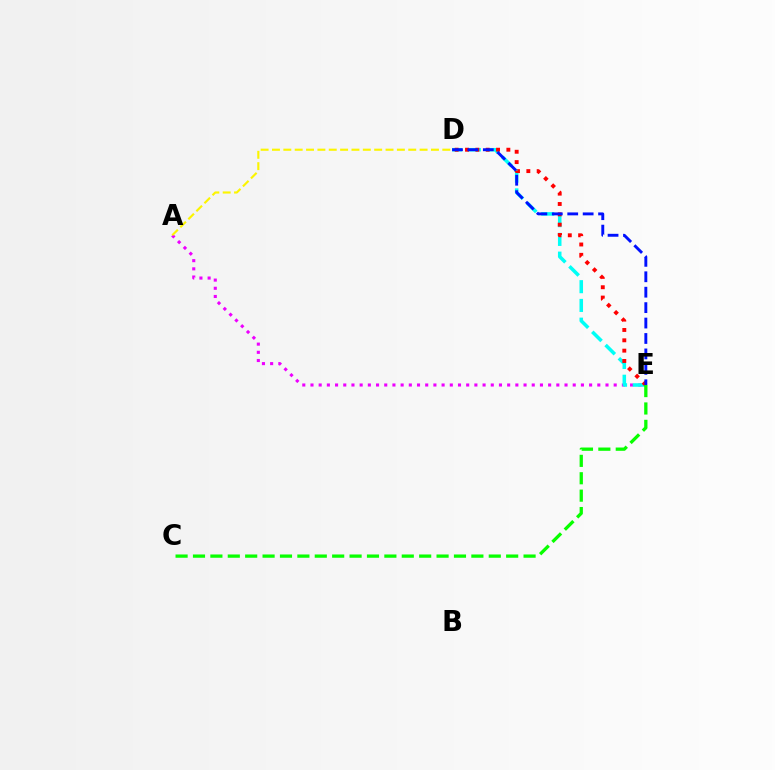{('A', 'E'): [{'color': '#ee00ff', 'line_style': 'dotted', 'thickness': 2.23}], ('D', 'E'): [{'color': '#00fff6', 'line_style': 'dashed', 'thickness': 2.55}, {'color': '#ff0000', 'line_style': 'dotted', 'thickness': 2.81}, {'color': '#0010ff', 'line_style': 'dashed', 'thickness': 2.1}], ('A', 'D'): [{'color': '#fcf500', 'line_style': 'dashed', 'thickness': 1.54}], ('C', 'E'): [{'color': '#08ff00', 'line_style': 'dashed', 'thickness': 2.36}]}